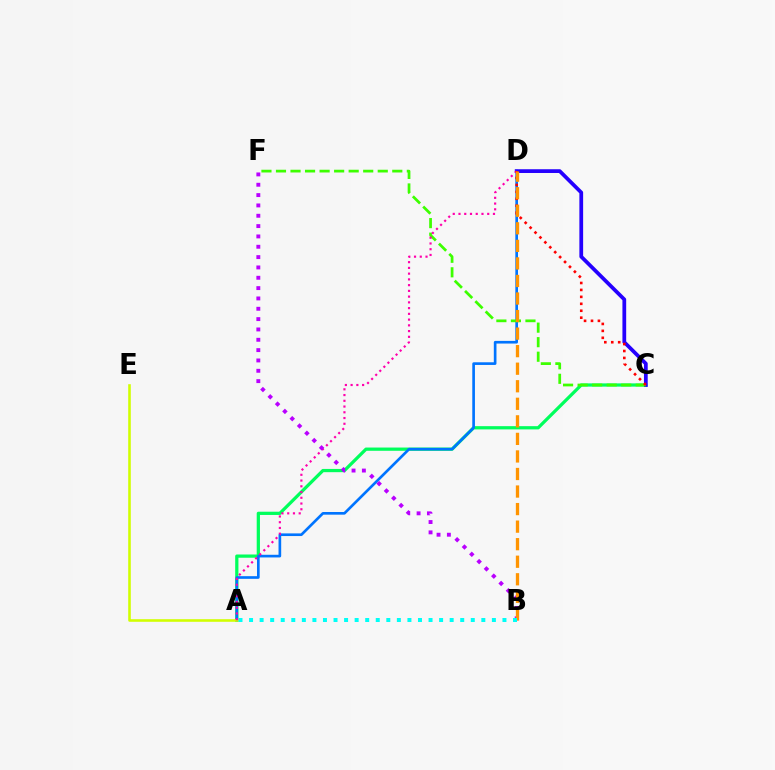{('A', 'C'): [{'color': '#00ff5c', 'line_style': 'solid', 'thickness': 2.34}], ('A', 'D'): [{'color': '#0074ff', 'line_style': 'solid', 'thickness': 1.91}, {'color': '#ff00ac', 'line_style': 'dotted', 'thickness': 1.56}], ('C', 'D'): [{'color': '#2500ff', 'line_style': 'solid', 'thickness': 2.7}, {'color': '#ff0000', 'line_style': 'dotted', 'thickness': 1.89}], ('C', 'F'): [{'color': '#3dff00', 'line_style': 'dashed', 'thickness': 1.98}], ('A', 'E'): [{'color': '#d1ff00', 'line_style': 'solid', 'thickness': 1.87}], ('B', 'F'): [{'color': '#b900ff', 'line_style': 'dotted', 'thickness': 2.81}], ('B', 'D'): [{'color': '#ff9400', 'line_style': 'dashed', 'thickness': 2.38}], ('A', 'B'): [{'color': '#00fff6', 'line_style': 'dotted', 'thickness': 2.87}]}